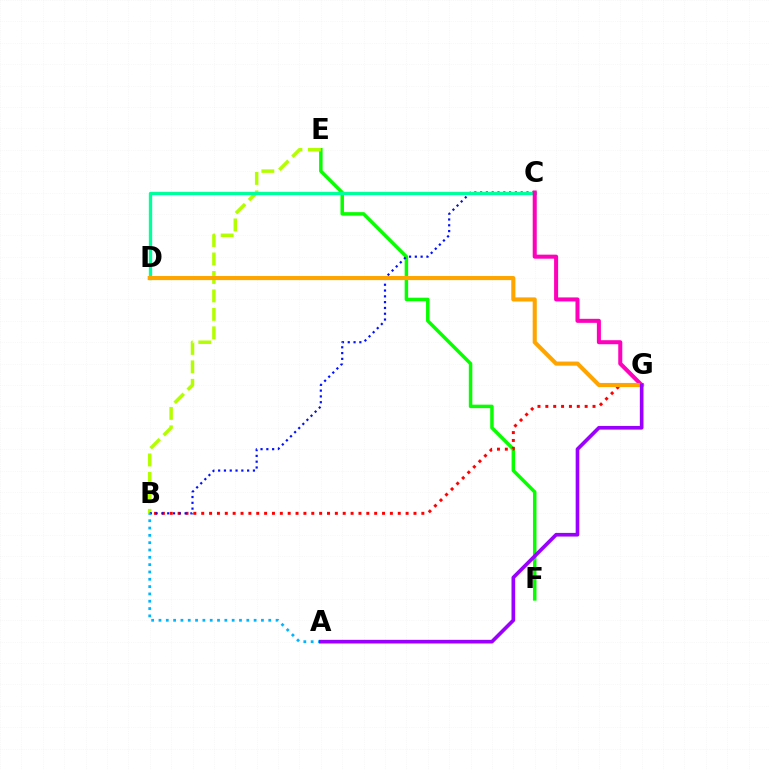{('E', 'F'): [{'color': '#08ff00', 'line_style': 'solid', 'thickness': 2.52}], ('B', 'G'): [{'color': '#ff0000', 'line_style': 'dotted', 'thickness': 2.14}], ('B', 'E'): [{'color': '#b3ff00', 'line_style': 'dashed', 'thickness': 2.51}], ('B', 'C'): [{'color': '#0010ff', 'line_style': 'dotted', 'thickness': 1.58}], ('C', 'D'): [{'color': '#00ff9d', 'line_style': 'solid', 'thickness': 2.41}], ('A', 'B'): [{'color': '#00b5ff', 'line_style': 'dotted', 'thickness': 1.99}], ('C', 'G'): [{'color': '#ff00bd', 'line_style': 'solid', 'thickness': 2.91}], ('D', 'G'): [{'color': '#ffa500', 'line_style': 'solid', 'thickness': 2.96}], ('A', 'G'): [{'color': '#9b00ff', 'line_style': 'solid', 'thickness': 2.63}]}